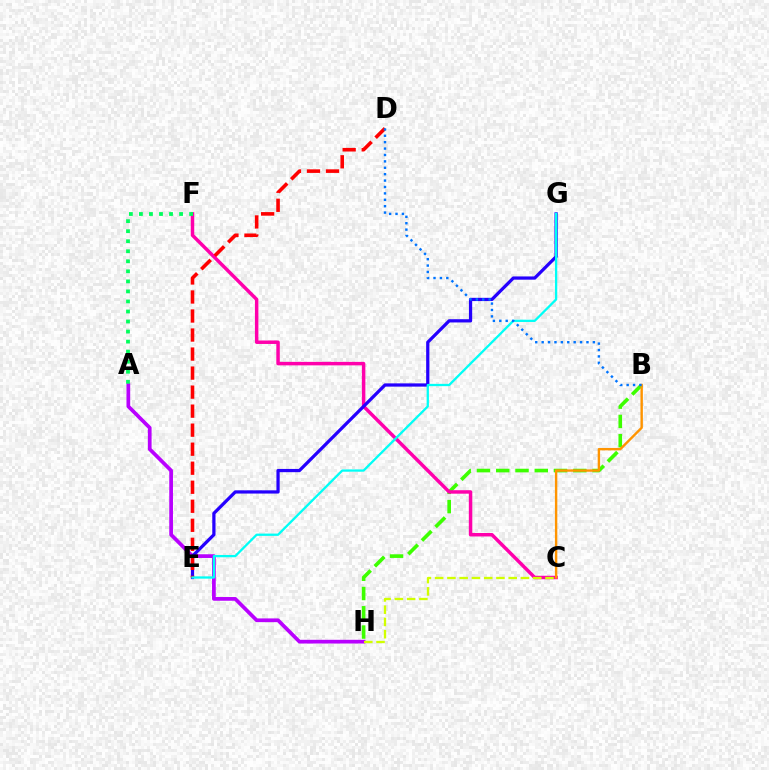{('A', 'H'): [{'color': '#b900ff', 'line_style': 'solid', 'thickness': 2.68}], ('B', 'H'): [{'color': '#3dff00', 'line_style': 'dashed', 'thickness': 2.62}], ('C', 'F'): [{'color': '#ff00ac', 'line_style': 'solid', 'thickness': 2.5}], ('E', 'G'): [{'color': '#2500ff', 'line_style': 'solid', 'thickness': 2.33}, {'color': '#00fff6', 'line_style': 'solid', 'thickness': 1.65}], ('D', 'E'): [{'color': '#ff0000', 'line_style': 'dashed', 'thickness': 2.58}], ('C', 'H'): [{'color': '#d1ff00', 'line_style': 'dashed', 'thickness': 1.67}], ('B', 'C'): [{'color': '#ff9400', 'line_style': 'solid', 'thickness': 1.73}], ('A', 'F'): [{'color': '#00ff5c', 'line_style': 'dotted', 'thickness': 2.73}], ('B', 'D'): [{'color': '#0074ff', 'line_style': 'dotted', 'thickness': 1.74}]}